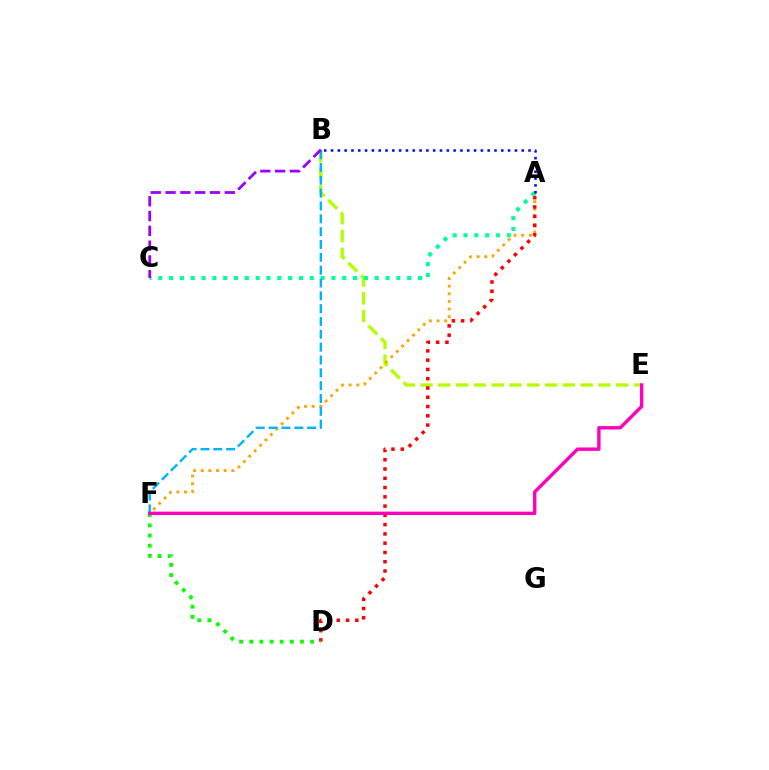{('B', 'E'): [{'color': '#b3ff00', 'line_style': 'dashed', 'thickness': 2.42}], ('A', 'F'): [{'color': '#ffa500', 'line_style': 'dotted', 'thickness': 2.07}], ('A', 'D'): [{'color': '#ff0000', 'line_style': 'dotted', 'thickness': 2.52}], ('A', 'C'): [{'color': '#00ff9d', 'line_style': 'dotted', 'thickness': 2.94}], ('B', 'F'): [{'color': '#00b5ff', 'line_style': 'dashed', 'thickness': 1.74}], ('B', 'C'): [{'color': '#9b00ff', 'line_style': 'dashed', 'thickness': 2.01}], ('A', 'B'): [{'color': '#0010ff', 'line_style': 'dotted', 'thickness': 1.85}], ('D', 'F'): [{'color': '#08ff00', 'line_style': 'dotted', 'thickness': 2.76}], ('E', 'F'): [{'color': '#ff00bd', 'line_style': 'solid', 'thickness': 2.44}]}